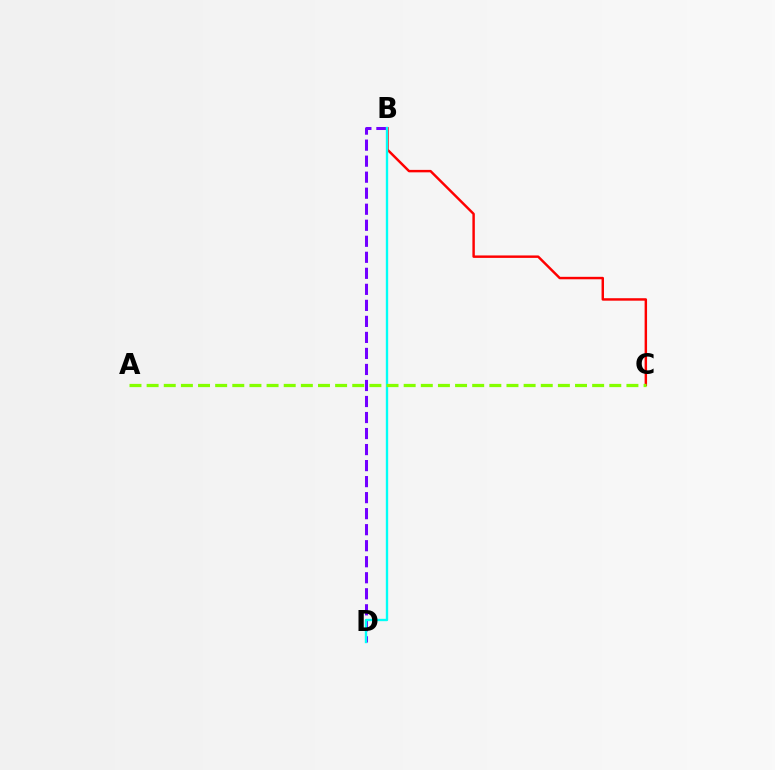{('B', 'C'): [{'color': '#ff0000', 'line_style': 'solid', 'thickness': 1.76}], ('B', 'D'): [{'color': '#7200ff', 'line_style': 'dashed', 'thickness': 2.18}, {'color': '#00fff6', 'line_style': 'solid', 'thickness': 1.7}], ('A', 'C'): [{'color': '#84ff00', 'line_style': 'dashed', 'thickness': 2.33}]}